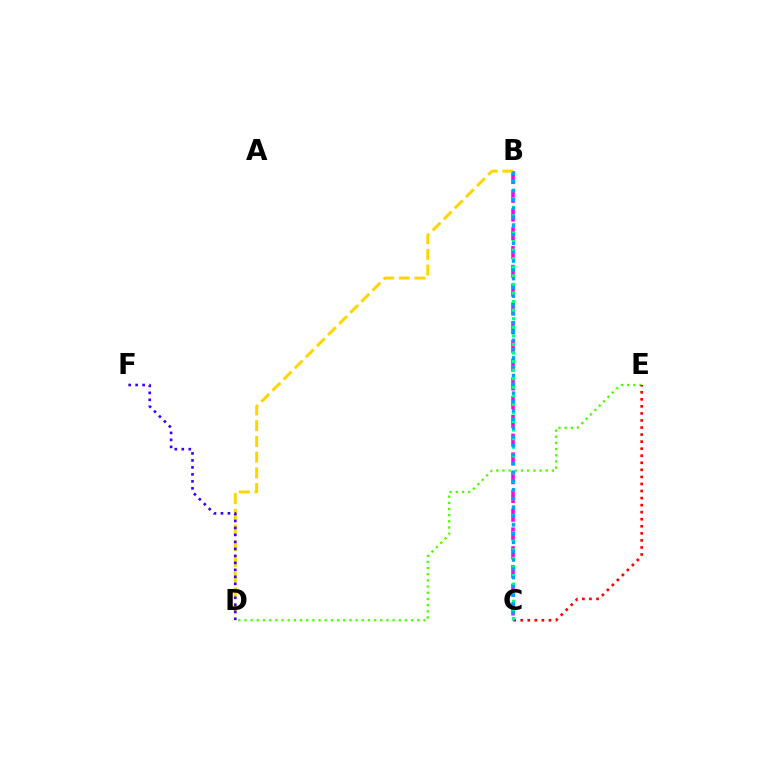{('D', 'E'): [{'color': '#4fff00', 'line_style': 'dotted', 'thickness': 1.68}], ('C', 'E'): [{'color': '#ff0000', 'line_style': 'dotted', 'thickness': 1.92}], ('B', 'C'): [{'color': '#ff00ed', 'line_style': 'dashed', 'thickness': 2.55}, {'color': '#00ff86', 'line_style': 'dotted', 'thickness': 2.33}, {'color': '#009eff', 'line_style': 'dotted', 'thickness': 2.39}], ('B', 'D'): [{'color': '#ffd500', 'line_style': 'dashed', 'thickness': 2.14}], ('D', 'F'): [{'color': '#3700ff', 'line_style': 'dotted', 'thickness': 1.9}]}